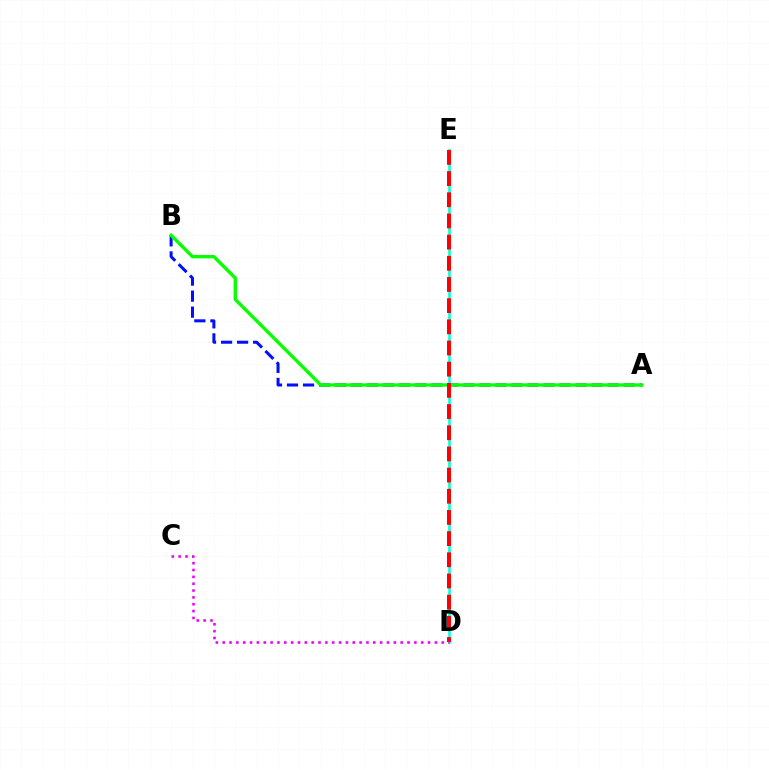{('A', 'B'): [{'color': '#0010ff', 'line_style': 'dashed', 'thickness': 2.18}, {'color': '#08ff00', 'line_style': 'solid', 'thickness': 2.42}], ('D', 'E'): [{'color': '#fcf500', 'line_style': 'dashed', 'thickness': 1.5}, {'color': '#00fff6', 'line_style': 'solid', 'thickness': 1.85}, {'color': '#ff0000', 'line_style': 'dashed', 'thickness': 2.88}], ('C', 'D'): [{'color': '#ee00ff', 'line_style': 'dotted', 'thickness': 1.86}]}